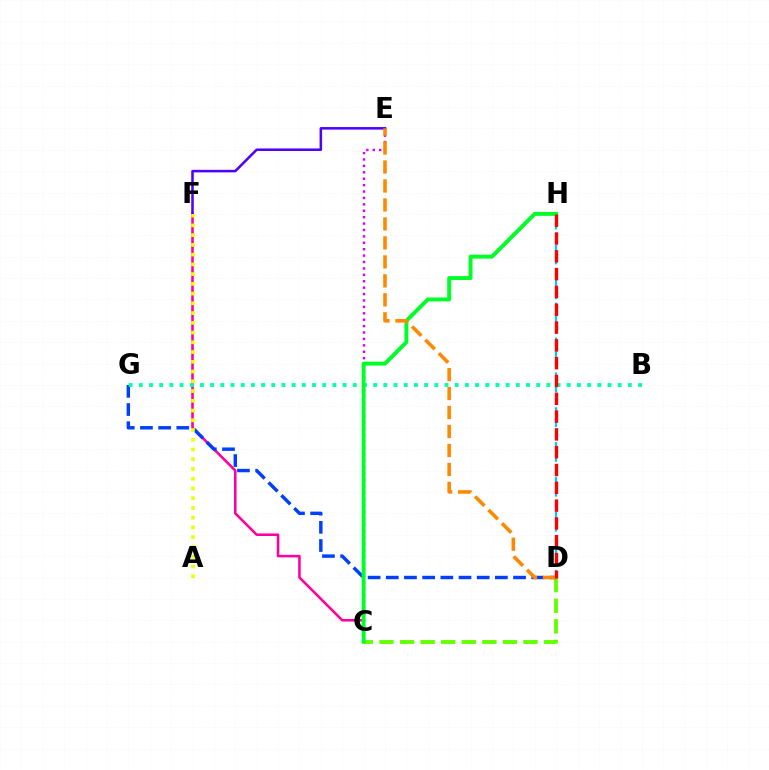{('C', 'D'): [{'color': '#66ff00', 'line_style': 'dashed', 'thickness': 2.79}], ('C', 'F'): [{'color': '#ff00a0', 'line_style': 'solid', 'thickness': 1.84}], ('D', 'G'): [{'color': '#003fff', 'line_style': 'dashed', 'thickness': 2.47}], ('B', 'G'): [{'color': '#00ffaf', 'line_style': 'dotted', 'thickness': 2.77}], ('D', 'H'): [{'color': '#00c7ff', 'line_style': 'dashed', 'thickness': 1.58}, {'color': '#ff0000', 'line_style': 'dashed', 'thickness': 2.42}], ('C', 'E'): [{'color': '#d600ff', 'line_style': 'dotted', 'thickness': 1.74}], ('E', 'F'): [{'color': '#4f00ff', 'line_style': 'solid', 'thickness': 1.83}], ('C', 'H'): [{'color': '#00ff27', 'line_style': 'solid', 'thickness': 2.82}], ('A', 'F'): [{'color': '#eeff00', 'line_style': 'dotted', 'thickness': 2.65}], ('D', 'E'): [{'color': '#ff8800', 'line_style': 'dashed', 'thickness': 2.58}]}